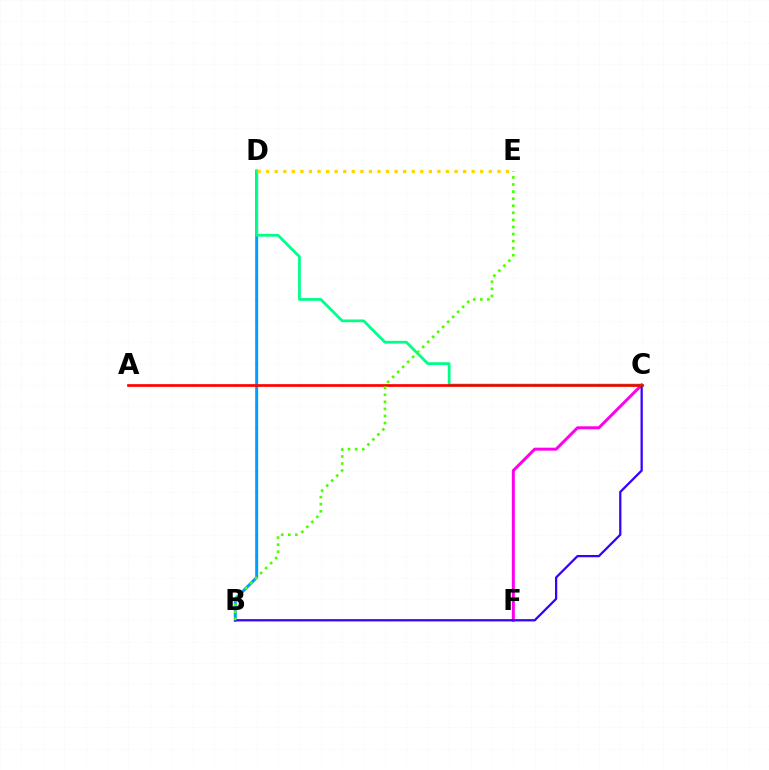{('B', 'D'): [{'color': '#009eff', 'line_style': 'solid', 'thickness': 2.16}], ('C', 'F'): [{'color': '#ff00ed', 'line_style': 'solid', 'thickness': 2.15}], ('B', 'C'): [{'color': '#3700ff', 'line_style': 'solid', 'thickness': 1.63}], ('C', 'D'): [{'color': '#00ff86', 'line_style': 'solid', 'thickness': 1.99}], ('A', 'C'): [{'color': '#ff0000', 'line_style': 'solid', 'thickness': 1.94}], ('D', 'E'): [{'color': '#ffd500', 'line_style': 'dotted', 'thickness': 2.33}], ('B', 'E'): [{'color': '#4fff00', 'line_style': 'dotted', 'thickness': 1.92}]}